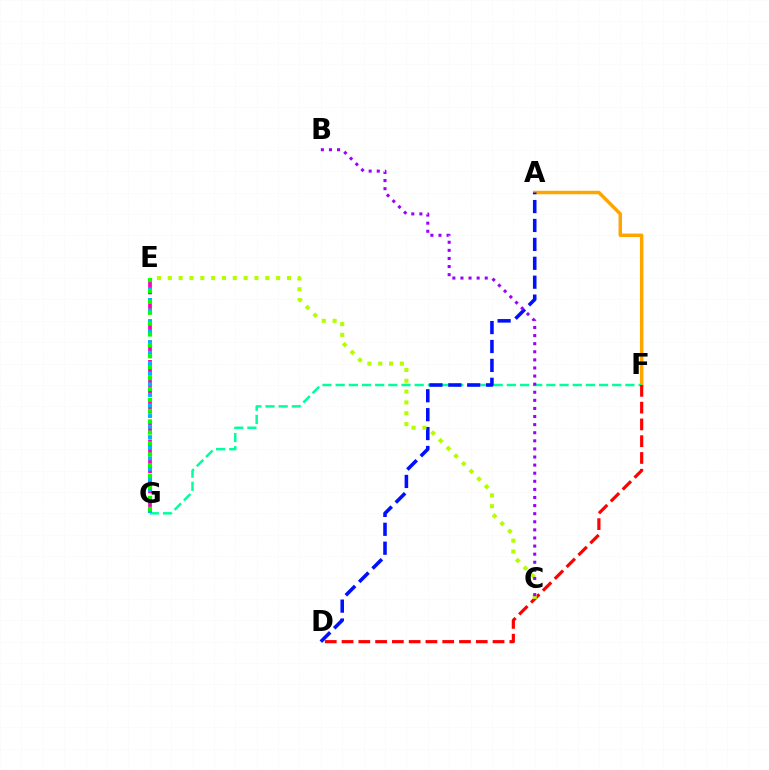{('A', 'F'): [{'color': '#ffa500', 'line_style': 'solid', 'thickness': 2.5}], ('E', 'G'): [{'color': '#ff00bd', 'line_style': 'dashed', 'thickness': 2.7}, {'color': '#00b5ff', 'line_style': 'dotted', 'thickness': 2.87}, {'color': '#08ff00', 'line_style': 'dotted', 'thickness': 2.96}], ('F', 'G'): [{'color': '#00ff9d', 'line_style': 'dashed', 'thickness': 1.79}], ('A', 'D'): [{'color': '#0010ff', 'line_style': 'dashed', 'thickness': 2.57}], ('D', 'F'): [{'color': '#ff0000', 'line_style': 'dashed', 'thickness': 2.28}], ('C', 'E'): [{'color': '#b3ff00', 'line_style': 'dotted', 'thickness': 2.94}], ('B', 'C'): [{'color': '#9b00ff', 'line_style': 'dotted', 'thickness': 2.2}]}